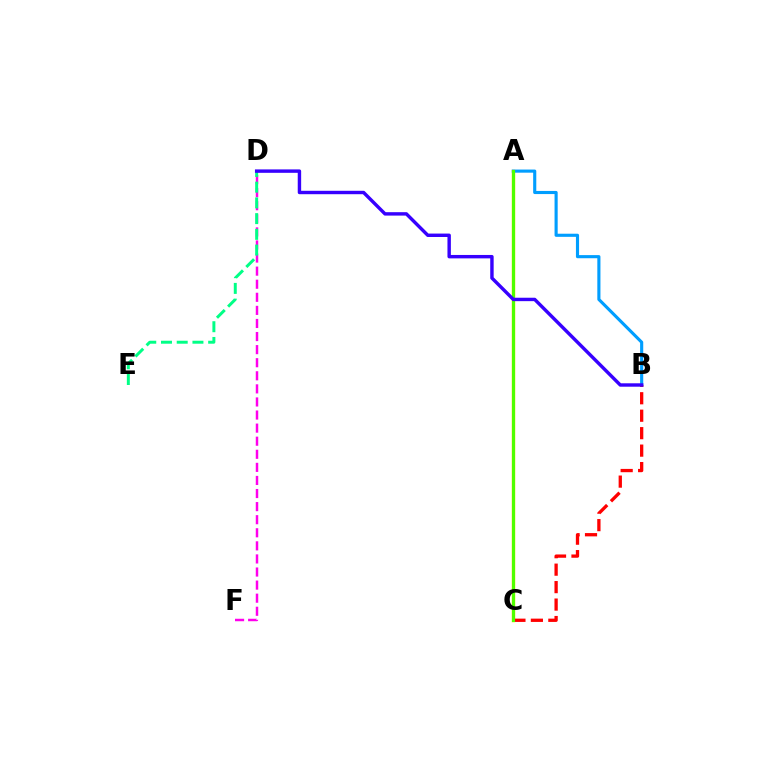{('D', 'F'): [{'color': '#ff00ed', 'line_style': 'dashed', 'thickness': 1.78}], ('D', 'E'): [{'color': '#00ff86', 'line_style': 'dashed', 'thickness': 2.14}], ('A', 'C'): [{'color': '#ffd500', 'line_style': 'solid', 'thickness': 2.47}, {'color': '#4fff00', 'line_style': 'solid', 'thickness': 2.19}], ('A', 'B'): [{'color': '#009eff', 'line_style': 'solid', 'thickness': 2.25}], ('B', 'C'): [{'color': '#ff0000', 'line_style': 'dashed', 'thickness': 2.37}], ('B', 'D'): [{'color': '#3700ff', 'line_style': 'solid', 'thickness': 2.46}]}